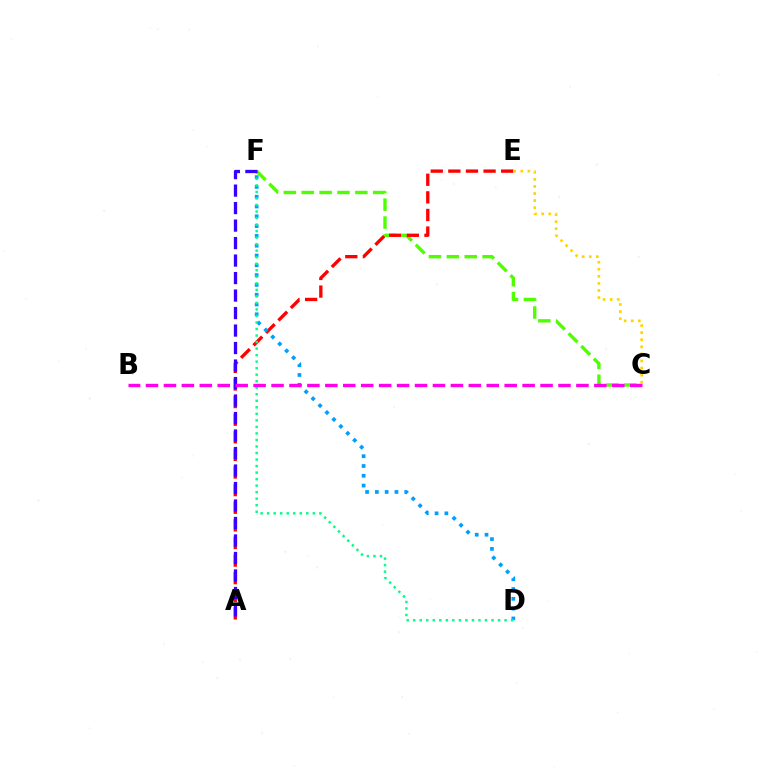{('C', 'F'): [{'color': '#4fff00', 'line_style': 'dashed', 'thickness': 2.43}], ('A', 'E'): [{'color': '#ff0000', 'line_style': 'dashed', 'thickness': 2.39}], ('D', 'F'): [{'color': '#009eff', 'line_style': 'dotted', 'thickness': 2.66}, {'color': '#00ff86', 'line_style': 'dotted', 'thickness': 1.77}], ('C', 'E'): [{'color': '#ffd500', 'line_style': 'dotted', 'thickness': 1.92}], ('A', 'F'): [{'color': '#3700ff', 'line_style': 'dashed', 'thickness': 2.38}], ('B', 'C'): [{'color': '#ff00ed', 'line_style': 'dashed', 'thickness': 2.44}]}